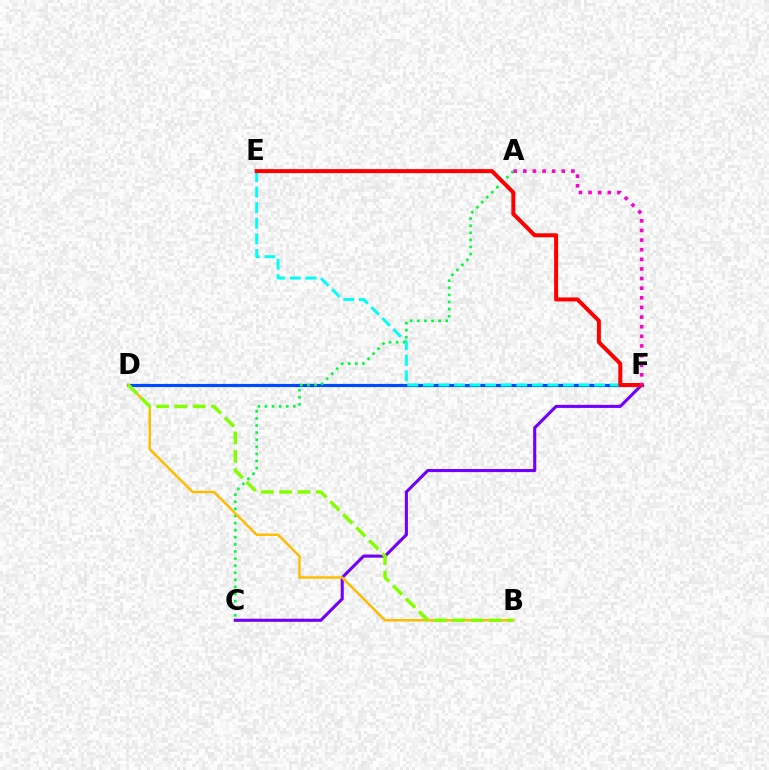{('D', 'F'): [{'color': '#004bff', 'line_style': 'solid', 'thickness': 2.28}], ('E', 'F'): [{'color': '#00fff6', 'line_style': 'dashed', 'thickness': 2.12}, {'color': '#ff0000', 'line_style': 'solid', 'thickness': 2.88}], ('C', 'F'): [{'color': '#7200ff', 'line_style': 'solid', 'thickness': 2.22}], ('A', 'C'): [{'color': '#00ff39', 'line_style': 'dotted', 'thickness': 1.93}], ('B', 'D'): [{'color': '#ffbd00', 'line_style': 'solid', 'thickness': 1.79}, {'color': '#84ff00', 'line_style': 'dashed', 'thickness': 2.49}], ('A', 'F'): [{'color': '#ff00cf', 'line_style': 'dotted', 'thickness': 2.62}]}